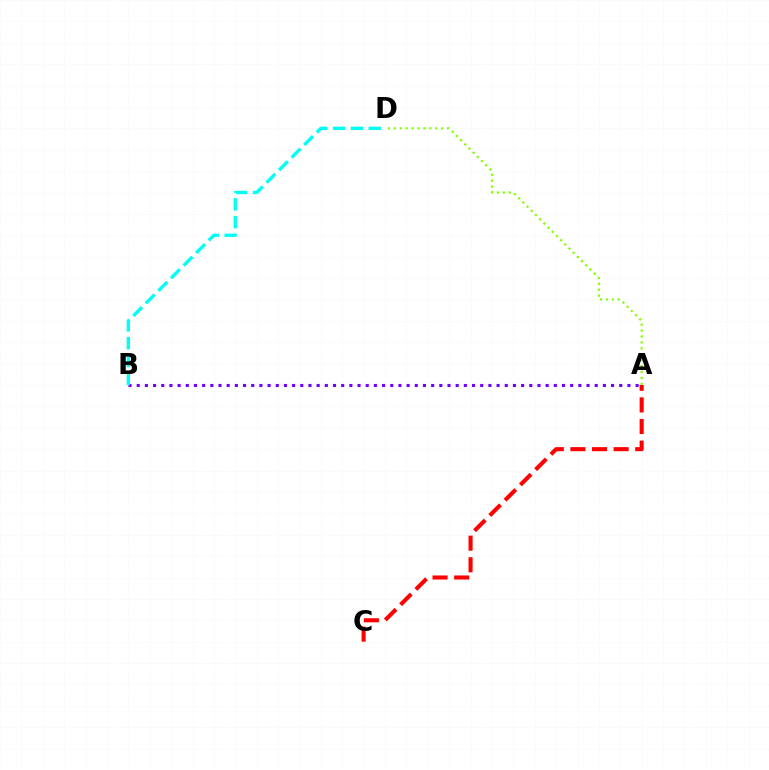{('A', 'C'): [{'color': '#ff0000', 'line_style': 'dashed', 'thickness': 2.94}], ('A', 'B'): [{'color': '#7200ff', 'line_style': 'dotted', 'thickness': 2.22}], ('B', 'D'): [{'color': '#00fff6', 'line_style': 'dashed', 'thickness': 2.42}], ('A', 'D'): [{'color': '#84ff00', 'line_style': 'dotted', 'thickness': 1.61}]}